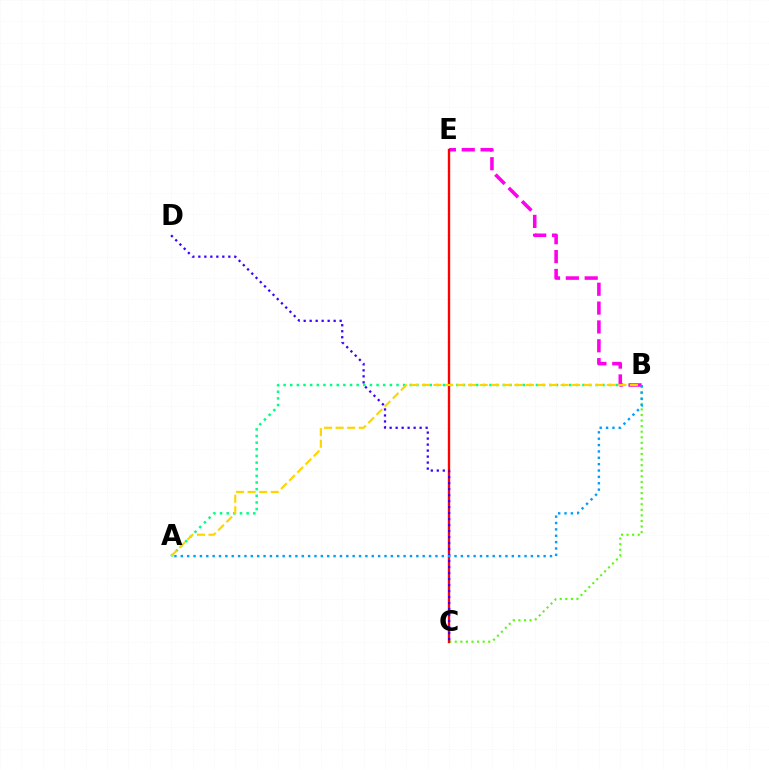{('B', 'C'): [{'color': '#4fff00', 'line_style': 'dotted', 'thickness': 1.51}], ('A', 'B'): [{'color': '#00ff86', 'line_style': 'dotted', 'thickness': 1.8}, {'color': '#ffd500', 'line_style': 'dashed', 'thickness': 1.57}, {'color': '#009eff', 'line_style': 'dotted', 'thickness': 1.73}], ('B', 'E'): [{'color': '#ff00ed', 'line_style': 'dashed', 'thickness': 2.56}], ('C', 'E'): [{'color': '#ff0000', 'line_style': 'solid', 'thickness': 1.7}], ('C', 'D'): [{'color': '#3700ff', 'line_style': 'dotted', 'thickness': 1.63}]}